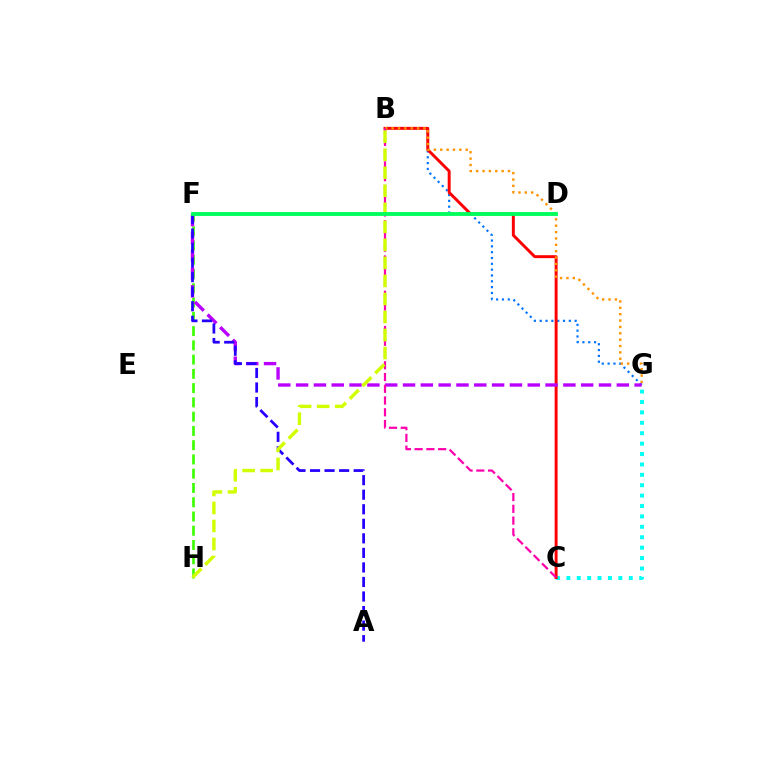{('C', 'G'): [{'color': '#00fff6', 'line_style': 'dotted', 'thickness': 2.83}], ('F', 'H'): [{'color': '#3dff00', 'line_style': 'dashed', 'thickness': 1.94}], ('B', 'G'): [{'color': '#0074ff', 'line_style': 'dotted', 'thickness': 1.58}, {'color': '#ff9400', 'line_style': 'dotted', 'thickness': 1.73}], ('B', 'C'): [{'color': '#ff0000', 'line_style': 'solid', 'thickness': 2.12}, {'color': '#ff00ac', 'line_style': 'dashed', 'thickness': 1.6}], ('F', 'G'): [{'color': '#b900ff', 'line_style': 'dashed', 'thickness': 2.42}], ('A', 'F'): [{'color': '#2500ff', 'line_style': 'dashed', 'thickness': 1.98}], ('B', 'H'): [{'color': '#d1ff00', 'line_style': 'dashed', 'thickness': 2.45}], ('D', 'F'): [{'color': '#00ff5c', 'line_style': 'solid', 'thickness': 2.77}]}